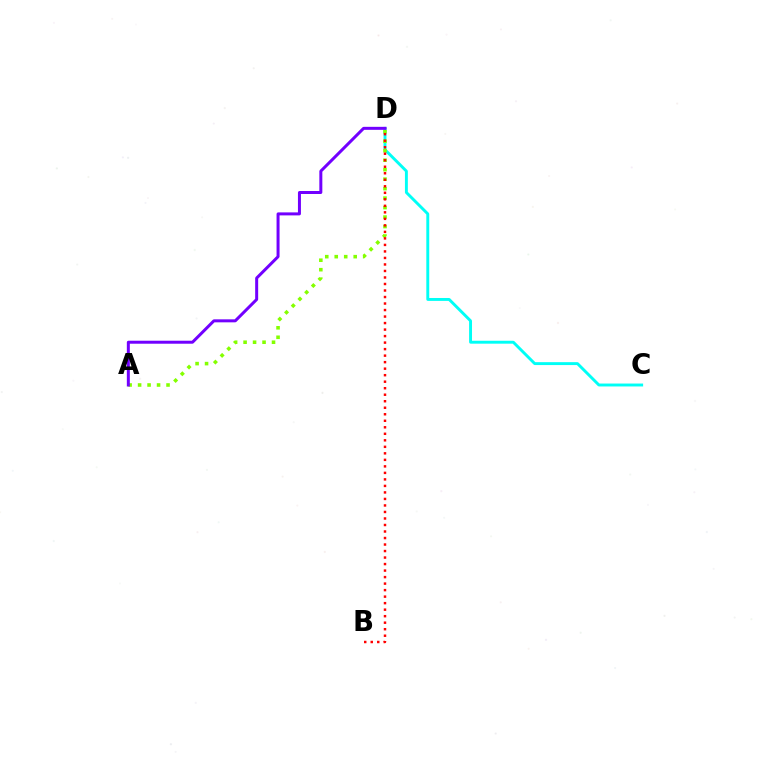{('C', 'D'): [{'color': '#00fff6', 'line_style': 'solid', 'thickness': 2.1}], ('A', 'D'): [{'color': '#84ff00', 'line_style': 'dotted', 'thickness': 2.58}, {'color': '#7200ff', 'line_style': 'solid', 'thickness': 2.16}], ('B', 'D'): [{'color': '#ff0000', 'line_style': 'dotted', 'thickness': 1.77}]}